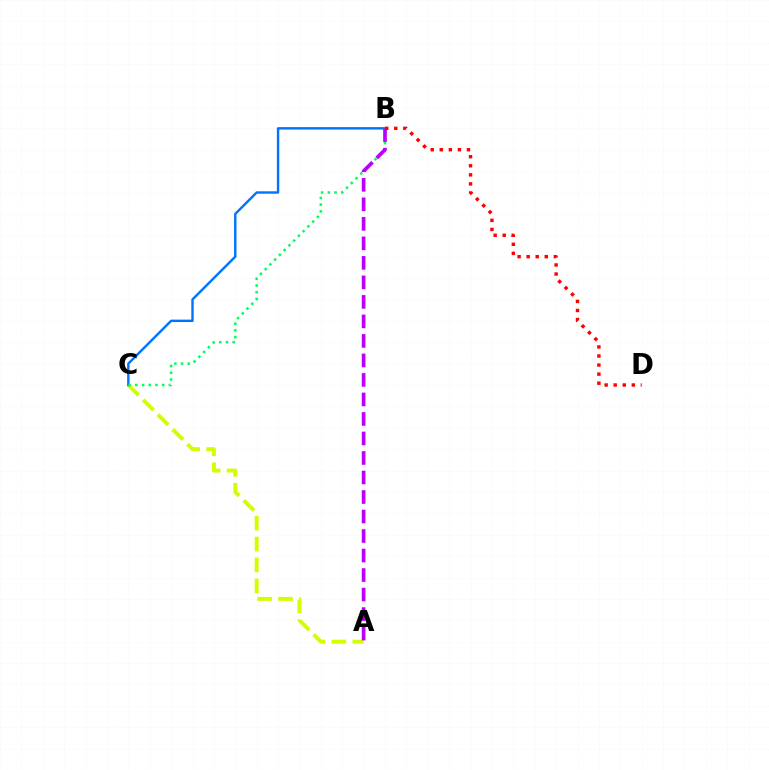{('A', 'C'): [{'color': '#d1ff00', 'line_style': 'dashed', 'thickness': 2.84}], ('B', 'C'): [{'color': '#0074ff', 'line_style': 'solid', 'thickness': 1.73}, {'color': '#00ff5c', 'line_style': 'dotted', 'thickness': 1.82}], ('A', 'B'): [{'color': '#b900ff', 'line_style': 'dashed', 'thickness': 2.65}], ('B', 'D'): [{'color': '#ff0000', 'line_style': 'dotted', 'thickness': 2.46}]}